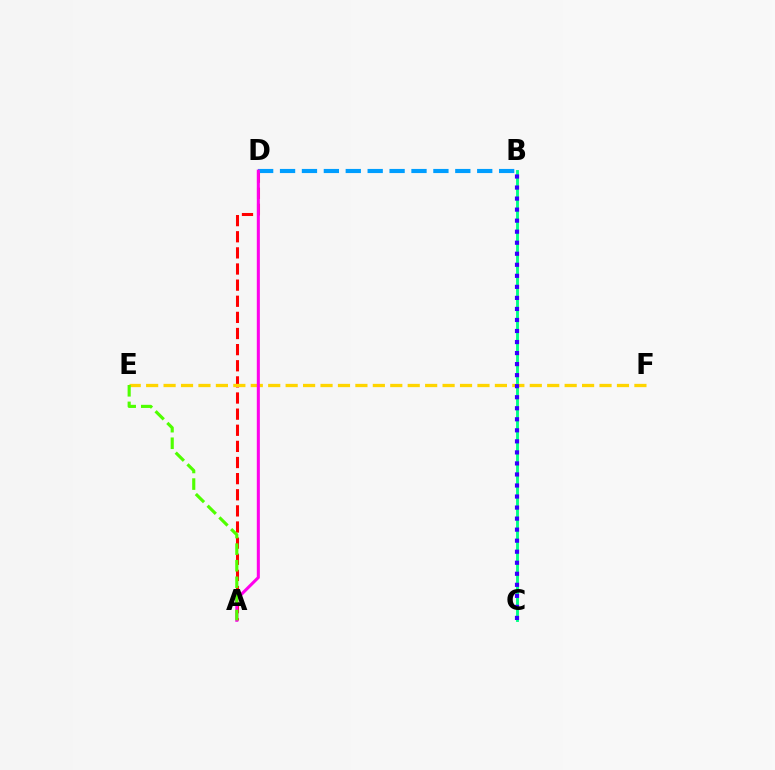{('A', 'D'): [{'color': '#ff0000', 'line_style': 'dashed', 'thickness': 2.19}, {'color': '#ff00ed', 'line_style': 'solid', 'thickness': 2.2}], ('B', 'C'): [{'color': '#00ff86', 'line_style': 'solid', 'thickness': 2.07}, {'color': '#3700ff', 'line_style': 'dotted', 'thickness': 3.0}], ('E', 'F'): [{'color': '#ffd500', 'line_style': 'dashed', 'thickness': 2.37}], ('B', 'D'): [{'color': '#009eff', 'line_style': 'dashed', 'thickness': 2.98}], ('A', 'E'): [{'color': '#4fff00', 'line_style': 'dashed', 'thickness': 2.25}]}